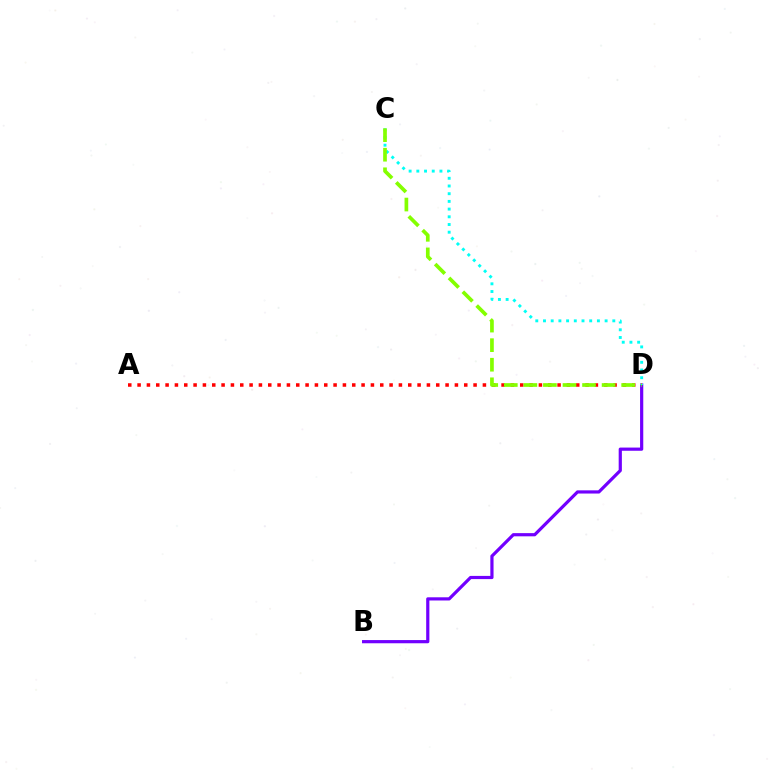{('A', 'D'): [{'color': '#ff0000', 'line_style': 'dotted', 'thickness': 2.54}], ('B', 'D'): [{'color': '#7200ff', 'line_style': 'solid', 'thickness': 2.3}], ('C', 'D'): [{'color': '#00fff6', 'line_style': 'dotted', 'thickness': 2.09}, {'color': '#84ff00', 'line_style': 'dashed', 'thickness': 2.66}]}